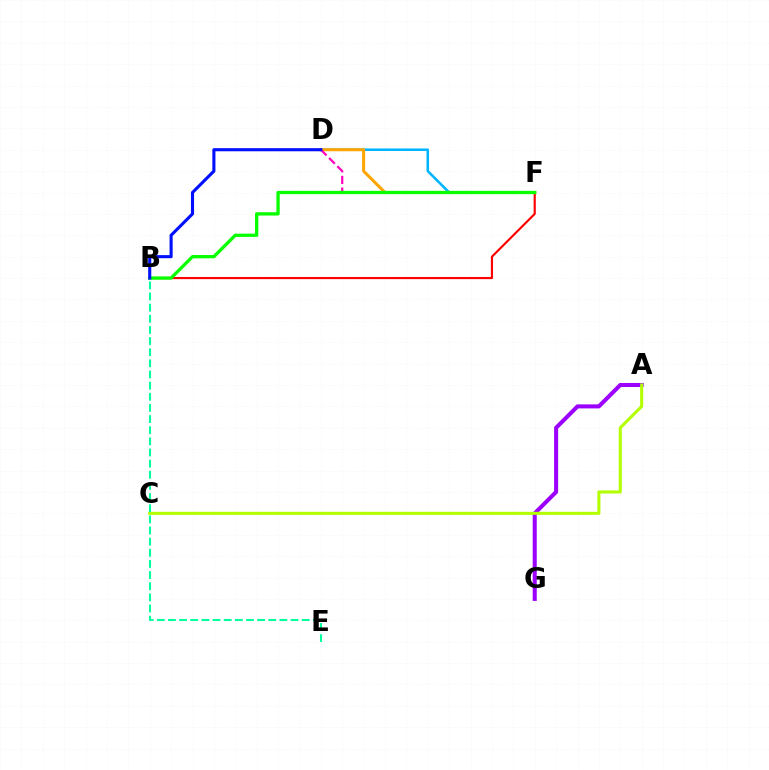{('A', 'G'): [{'color': '#9b00ff', 'line_style': 'solid', 'thickness': 2.91}], ('D', 'F'): [{'color': '#00b5ff', 'line_style': 'solid', 'thickness': 1.84}, {'color': '#ffa500', 'line_style': 'solid', 'thickness': 2.19}, {'color': '#ff00bd', 'line_style': 'dashed', 'thickness': 1.58}], ('B', 'F'): [{'color': '#ff0000', 'line_style': 'solid', 'thickness': 1.55}, {'color': '#08ff00', 'line_style': 'solid', 'thickness': 2.38}], ('A', 'C'): [{'color': '#b3ff00', 'line_style': 'solid', 'thickness': 2.2}], ('B', 'D'): [{'color': '#0010ff', 'line_style': 'solid', 'thickness': 2.23}], ('B', 'E'): [{'color': '#00ff9d', 'line_style': 'dashed', 'thickness': 1.51}]}